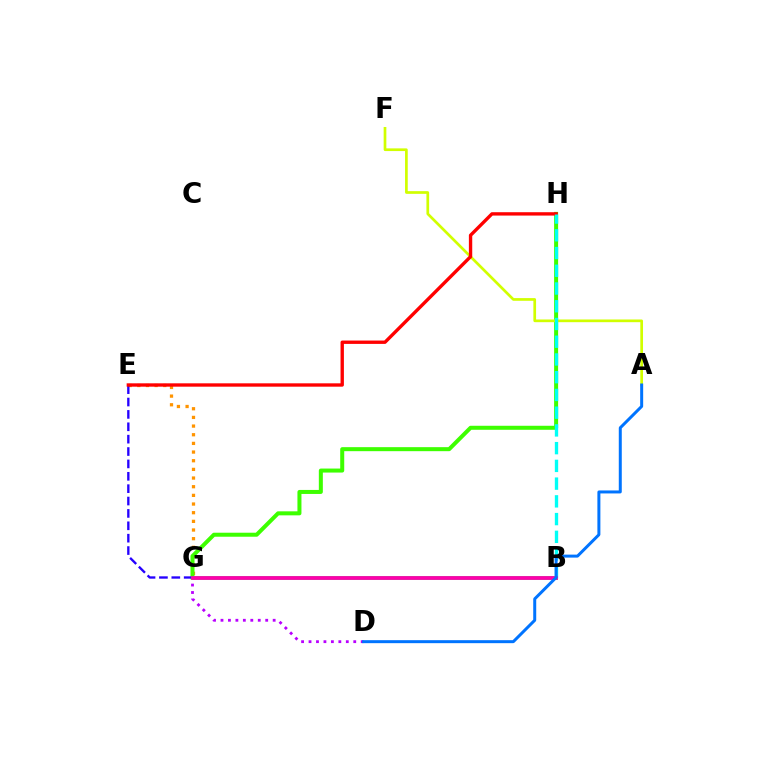{('E', 'G'): [{'color': '#ff9400', 'line_style': 'dotted', 'thickness': 2.35}, {'color': '#2500ff', 'line_style': 'dashed', 'thickness': 1.68}], ('G', 'H'): [{'color': '#3dff00', 'line_style': 'solid', 'thickness': 2.89}], ('D', 'G'): [{'color': '#b900ff', 'line_style': 'dotted', 'thickness': 2.03}], ('A', 'F'): [{'color': '#d1ff00', 'line_style': 'solid', 'thickness': 1.94}], ('E', 'H'): [{'color': '#ff0000', 'line_style': 'solid', 'thickness': 2.42}], ('B', 'G'): [{'color': '#00ff5c', 'line_style': 'solid', 'thickness': 2.57}, {'color': '#ff00ac', 'line_style': 'solid', 'thickness': 2.69}], ('B', 'H'): [{'color': '#00fff6', 'line_style': 'dashed', 'thickness': 2.41}], ('A', 'D'): [{'color': '#0074ff', 'line_style': 'solid', 'thickness': 2.15}]}